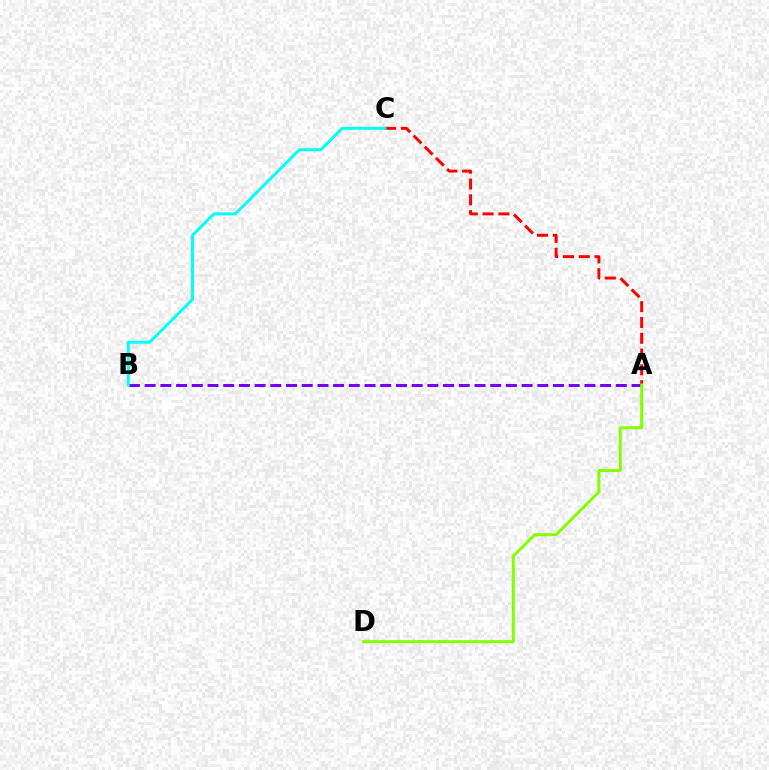{('A', 'C'): [{'color': '#ff0000', 'line_style': 'dashed', 'thickness': 2.15}], ('A', 'B'): [{'color': '#7200ff', 'line_style': 'dashed', 'thickness': 2.13}], ('A', 'D'): [{'color': '#84ff00', 'line_style': 'solid', 'thickness': 2.16}], ('B', 'C'): [{'color': '#00fff6', 'line_style': 'solid', 'thickness': 2.13}]}